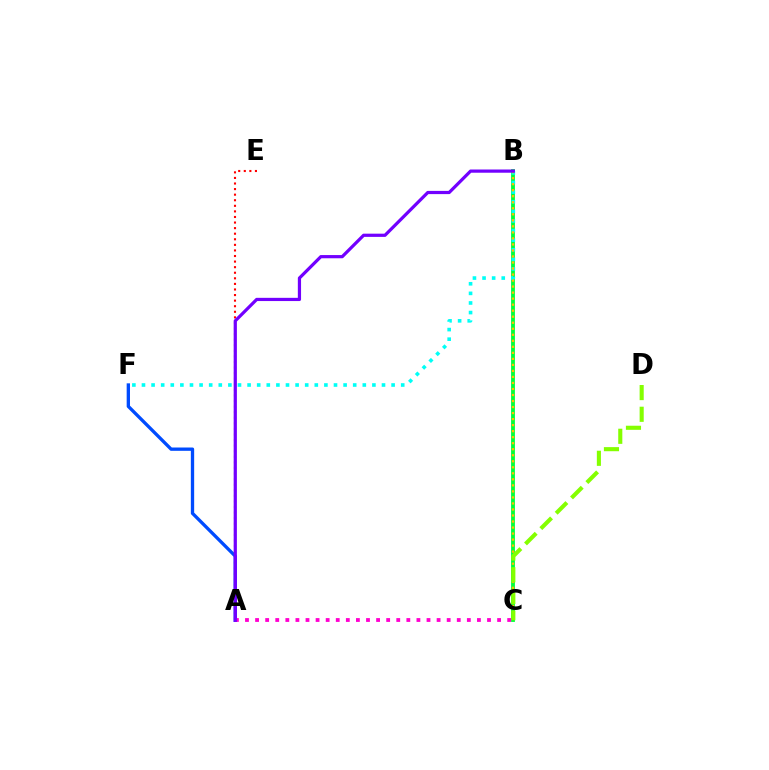{('A', 'E'): [{'color': '#ff0000', 'line_style': 'dotted', 'thickness': 1.52}], ('B', 'C'): [{'color': '#00ff39', 'line_style': 'solid', 'thickness': 2.75}, {'color': '#ffbd00', 'line_style': 'dotted', 'thickness': 1.64}], ('A', 'F'): [{'color': '#004bff', 'line_style': 'solid', 'thickness': 2.39}], ('A', 'C'): [{'color': '#ff00cf', 'line_style': 'dotted', 'thickness': 2.74}], ('B', 'F'): [{'color': '#00fff6', 'line_style': 'dotted', 'thickness': 2.61}], ('C', 'D'): [{'color': '#84ff00', 'line_style': 'dashed', 'thickness': 2.95}], ('A', 'B'): [{'color': '#7200ff', 'line_style': 'solid', 'thickness': 2.32}]}